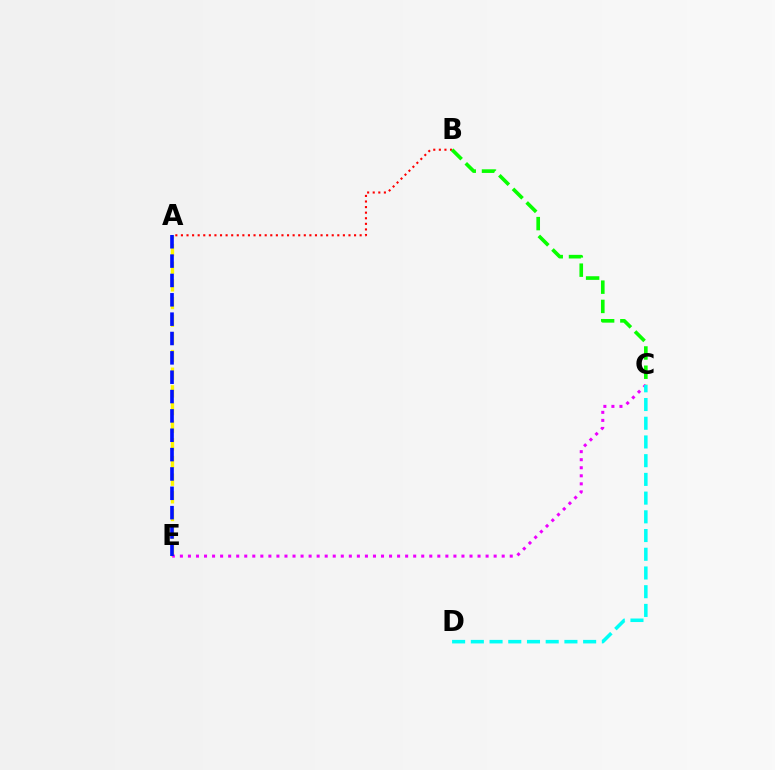{('A', 'B'): [{'color': '#ff0000', 'line_style': 'dotted', 'thickness': 1.52}], ('B', 'C'): [{'color': '#08ff00', 'line_style': 'dashed', 'thickness': 2.62}], ('A', 'E'): [{'color': '#fcf500', 'line_style': 'dashed', 'thickness': 2.4}, {'color': '#0010ff', 'line_style': 'dashed', 'thickness': 2.63}], ('C', 'E'): [{'color': '#ee00ff', 'line_style': 'dotted', 'thickness': 2.19}], ('C', 'D'): [{'color': '#00fff6', 'line_style': 'dashed', 'thickness': 2.54}]}